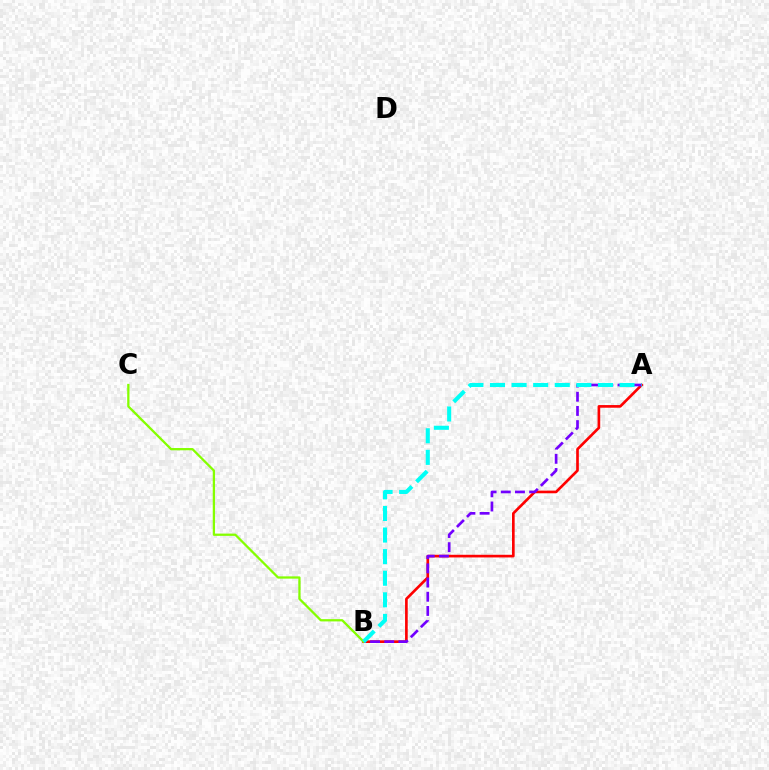{('A', 'B'): [{'color': '#ff0000', 'line_style': 'solid', 'thickness': 1.91}, {'color': '#7200ff', 'line_style': 'dashed', 'thickness': 1.93}, {'color': '#00fff6', 'line_style': 'dashed', 'thickness': 2.93}], ('B', 'C'): [{'color': '#84ff00', 'line_style': 'solid', 'thickness': 1.64}]}